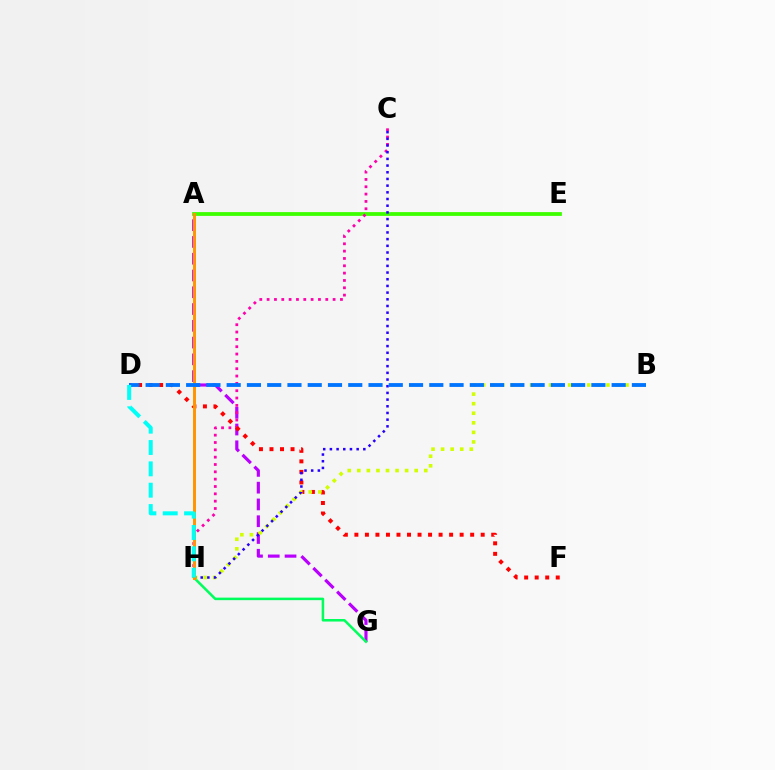{('A', 'G'): [{'color': '#b900ff', 'line_style': 'dashed', 'thickness': 2.28}], ('G', 'H'): [{'color': '#00ff5c', 'line_style': 'solid', 'thickness': 1.83}], ('A', 'E'): [{'color': '#3dff00', 'line_style': 'solid', 'thickness': 2.72}], ('C', 'H'): [{'color': '#ff00ac', 'line_style': 'dotted', 'thickness': 1.99}, {'color': '#2500ff', 'line_style': 'dotted', 'thickness': 1.82}], ('D', 'F'): [{'color': '#ff0000', 'line_style': 'dotted', 'thickness': 2.86}], ('B', 'H'): [{'color': '#d1ff00', 'line_style': 'dotted', 'thickness': 2.6}], ('A', 'H'): [{'color': '#ff9400', 'line_style': 'solid', 'thickness': 2.12}], ('B', 'D'): [{'color': '#0074ff', 'line_style': 'dashed', 'thickness': 2.75}], ('D', 'H'): [{'color': '#00fff6', 'line_style': 'dashed', 'thickness': 2.9}]}